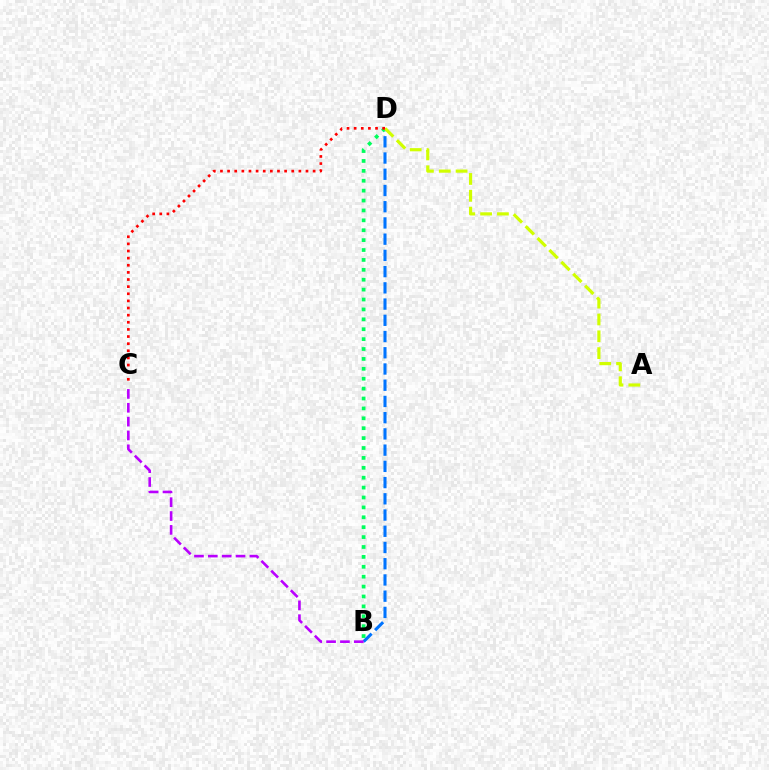{('B', 'D'): [{'color': '#0074ff', 'line_style': 'dashed', 'thickness': 2.2}, {'color': '#00ff5c', 'line_style': 'dotted', 'thickness': 2.69}], ('A', 'D'): [{'color': '#d1ff00', 'line_style': 'dashed', 'thickness': 2.29}], ('C', 'D'): [{'color': '#ff0000', 'line_style': 'dotted', 'thickness': 1.94}], ('B', 'C'): [{'color': '#b900ff', 'line_style': 'dashed', 'thickness': 1.88}]}